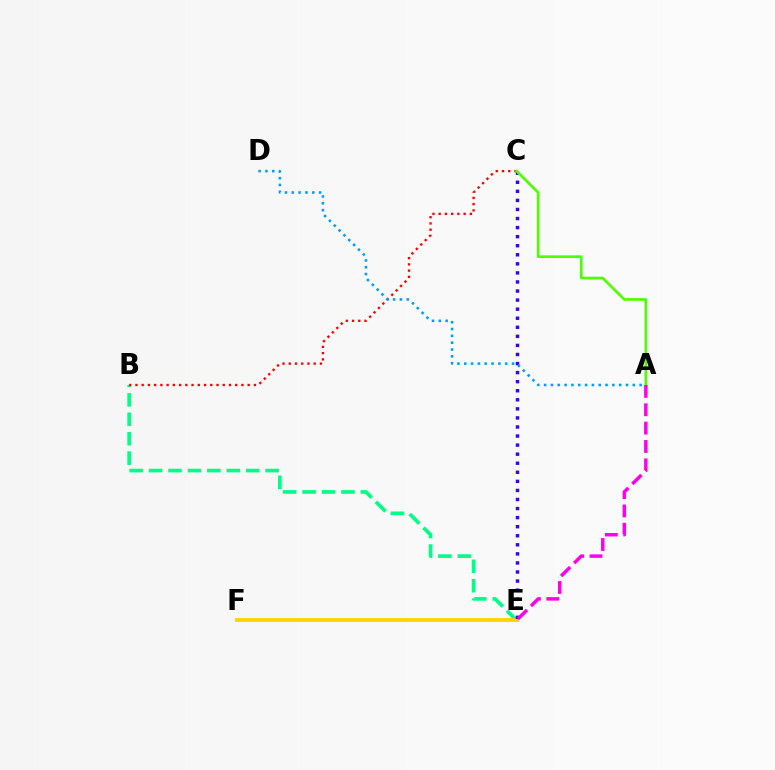{('B', 'E'): [{'color': '#00ff86', 'line_style': 'dashed', 'thickness': 2.64}], ('E', 'F'): [{'color': '#ffd500', 'line_style': 'solid', 'thickness': 2.81}], ('C', 'E'): [{'color': '#3700ff', 'line_style': 'dotted', 'thickness': 2.46}], ('B', 'C'): [{'color': '#ff0000', 'line_style': 'dotted', 'thickness': 1.69}], ('A', 'D'): [{'color': '#009eff', 'line_style': 'dotted', 'thickness': 1.85}], ('A', 'C'): [{'color': '#4fff00', 'line_style': 'solid', 'thickness': 1.93}], ('A', 'E'): [{'color': '#ff00ed', 'line_style': 'dashed', 'thickness': 2.49}]}